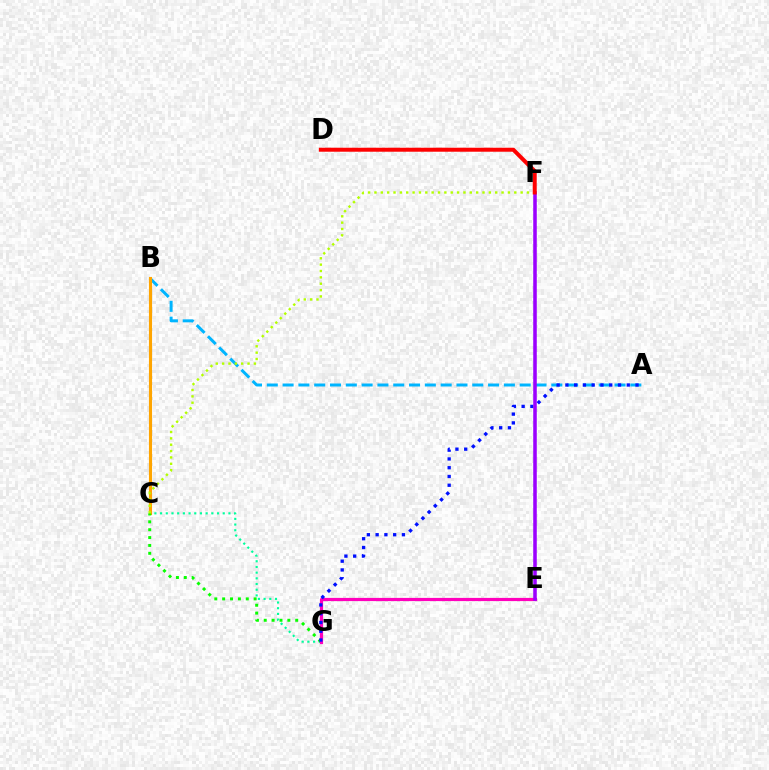{('C', 'G'): [{'color': '#00ff9d', 'line_style': 'dotted', 'thickness': 1.55}, {'color': '#08ff00', 'line_style': 'dotted', 'thickness': 2.14}], ('A', 'B'): [{'color': '#00b5ff', 'line_style': 'dashed', 'thickness': 2.15}], ('B', 'C'): [{'color': '#ffa500', 'line_style': 'solid', 'thickness': 2.24}], ('E', 'G'): [{'color': '#ff00bd', 'line_style': 'solid', 'thickness': 2.3}], ('C', 'F'): [{'color': '#b3ff00', 'line_style': 'dotted', 'thickness': 1.73}], ('A', 'G'): [{'color': '#0010ff', 'line_style': 'dotted', 'thickness': 2.38}], ('E', 'F'): [{'color': '#9b00ff', 'line_style': 'solid', 'thickness': 2.55}], ('D', 'F'): [{'color': '#ff0000', 'line_style': 'solid', 'thickness': 2.87}]}